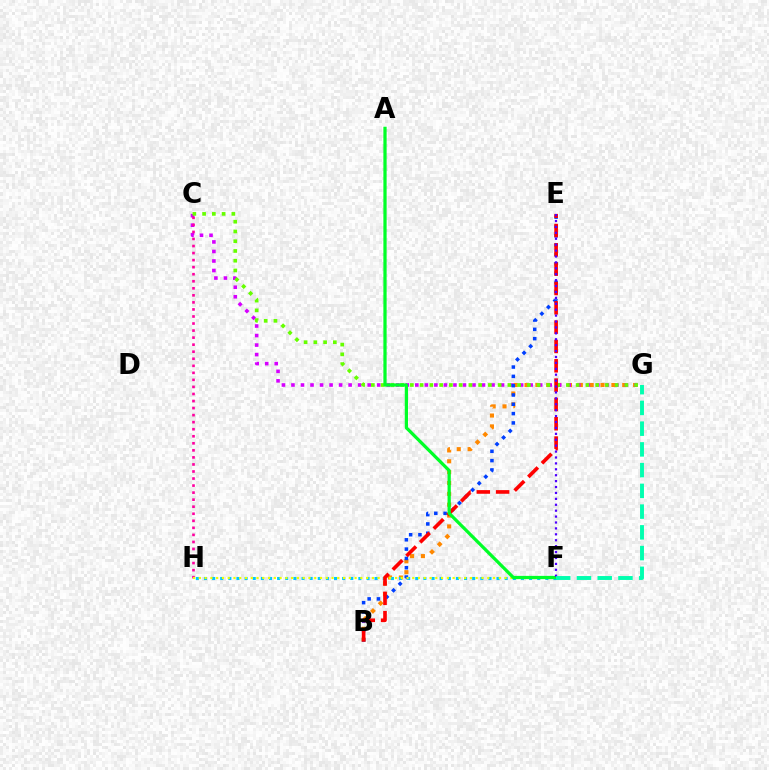{('B', 'G'): [{'color': '#ff8800', 'line_style': 'dotted', 'thickness': 2.95}], ('C', 'G'): [{'color': '#d600ff', 'line_style': 'dotted', 'thickness': 2.59}, {'color': '#66ff00', 'line_style': 'dotted', 'thickness': 2.65}], ('F', 'H'): [{'color': '#00c7ff', 'line_style': 'dotted', 'thickness': 2.21}, {'color': '#eeff00', 'line_style': 'dotted', 'thickness': 1.57}], ('C', 'H'): [{'color': '#ff00a0', 'line_style': 'dotted', 'thickness': 1.91}], ('B', 'E'): [{'color': '#003fff', 'line_style': 'dotted', 'thickness': 2.53}, {'color': '#ff0000', 'line_style': 'dashed', 'thickness': 2.62}], ('A', 'F'): [{'color': '#00ff27', 'line_style': 'solid', 'thickness': 2.33}], ('E', 'F'): [{'color': '#4f00ff', 'line_style': 'dotted', 'thickness': 1.61}], ('F', 'G'): [{'color': '#00ffaf', 'line_style': 'dashed', 'thickness': 2.82}]}